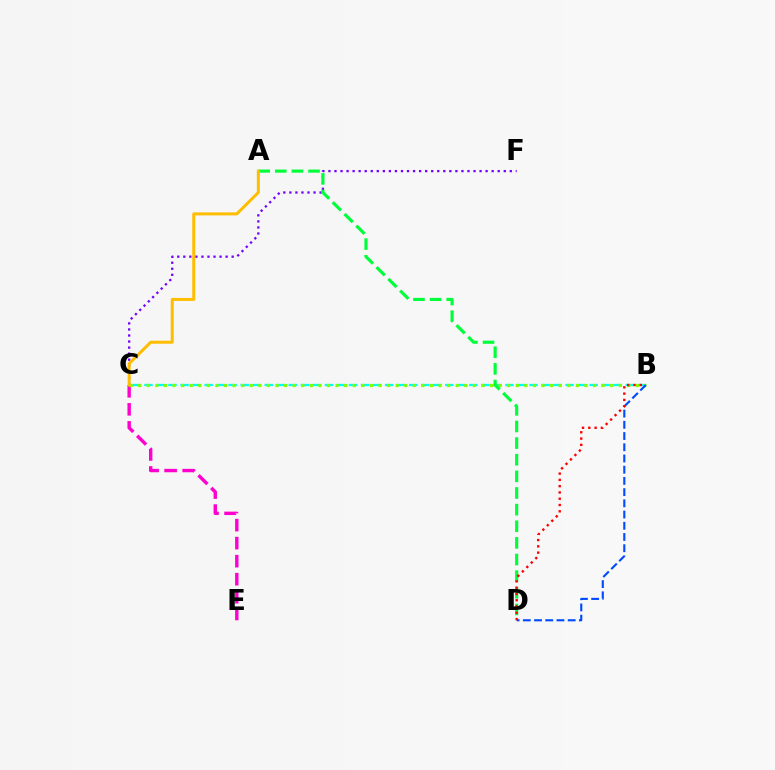{('C', 'E'): [{'color': '#ff00cf', 'line_style': 'dashed', 'thickness': 2.45}], ('C', 'F'): [{'color': '#7200ff', 'line_style': 'dotted', 'thickness': 1.64}], ('B', 'C'): [{'color': '#00fff6', 'line_style': 'dashed', 'thickness': 1.63}, {'color': '#84ff00', 'line_style': 'dotted', 'thickness': 2.33}], ('A', 'D'): [{'color': '#00ff39', 'line_style': 'dashed', 'thickness': 2.26}], ('B', 'D'): [{'color': '#004bff', 'line_style': 'dashed', 'thickness': 1.52}, {'color': '#ff0000', 'line_style': 'dotted', 'thickness': 1.71}], ('A', 'C'): [{'color': '#ffbd00', 'line_style': 'solid', 'thickness': 2.16}]}